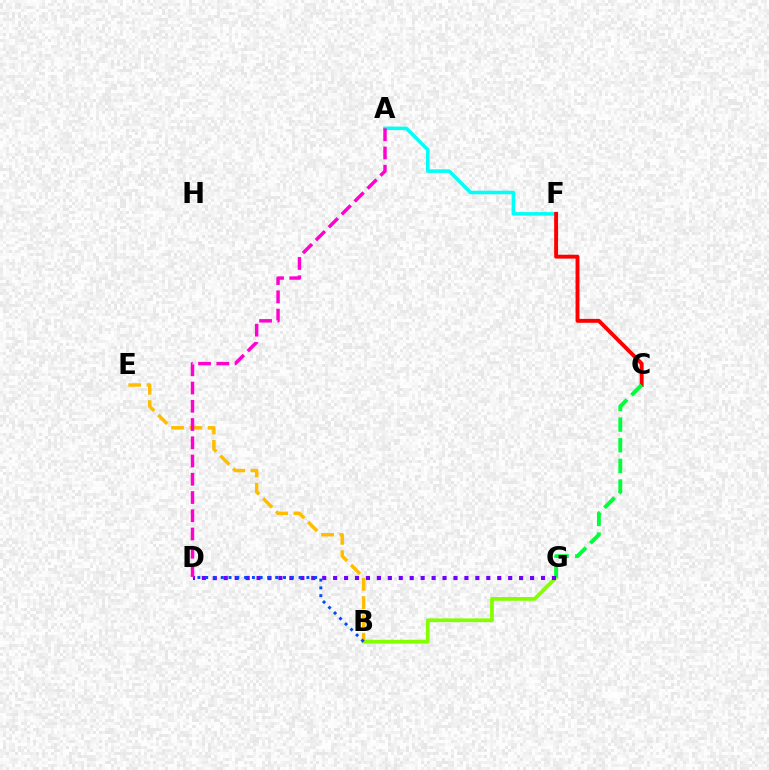{('A', 'F'): [{'color': '#00fff6', 'line_style': 'solid', 'thickness': 2.56}], ('B', 'G'): [{'color': '#84ff00', 'line_style': 'solid', 'thickness': 2.71}], ('C', 'F'): [{'color': '#ff0000', 'line_style': 'solid', 'thickness': 2.81}], ('C', 'G'): [{'color': '#00ff39', 'line_style': 'dashed', 'thickness': 2.8}], ('D', 'G'): [{'color': '#7200ff', 'line_style': 'dotted', 'thickness': 2.97}], ('B', 'E'): [{'color': '#ffbd00', 'line_style': 'dashed', 'thickness': 2.48}], ('B', 'D'): [{'color': '#004bff', 'line_style': 'dotted', 'thickness': 2.11}], ('A', 'D'): [{'color': '#ff00cf', 'line_style': 'dashed', 'thickness': 2.48}]}